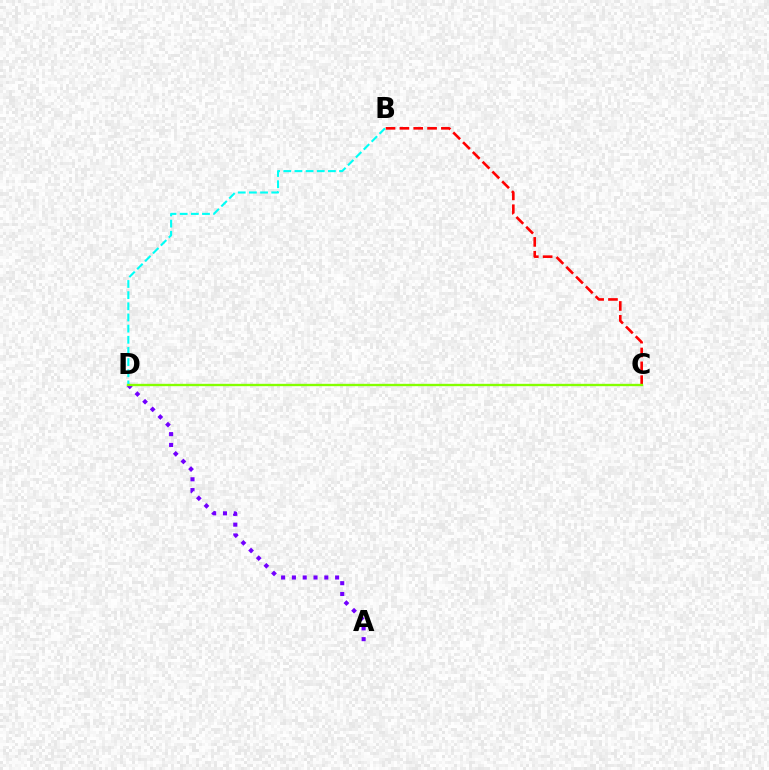{('B', 'C'): [{'color': '#ff0000', 'line_style': 'dashed', 'thickness': 1.88}], ('A', 'D'): [{'color': '#7200ff', 'line_style': 'dotted', 'thickness': 2.93}], ('B', 'D'): [{'color': '#00fff6', 'line_style': 'dashed', 'thickness': 1.52}], ('C', 'D'): [{'color': '#84ff00', 'line_style': 'solid', 'thickness': 1.69}]}